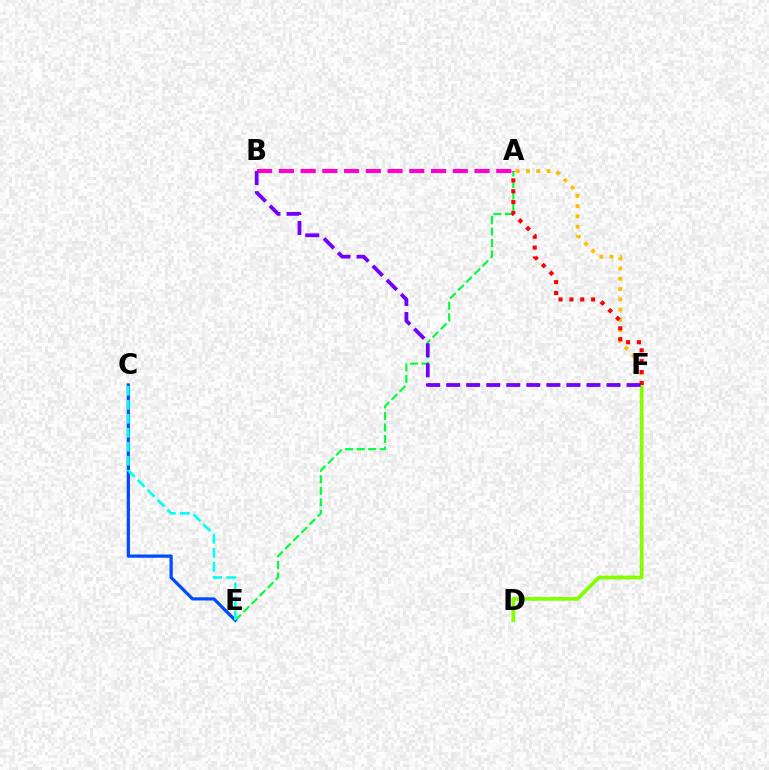{('A', 'E'): [{'color': '#00ff39', 'line_style': 'dashed', 'thickness': 1.56}], ('C', 'E'): [{'color': '#004bff', 'line_style': 'solid', 'thickness': 2.32}, {'color': '#00fff6', 'line_style': 'dashed', 'thickness': 1.9}], ('D', 'F'): [{'color': '#84ff00', 'line_style': 'solid', 'thickness': 2.7}], ('A', 'F'): [{'color': '#ffbd00', 'line_style': 'dotted', 'thickness': 2.8}, {'color': '#ff0000', 'line_style': 'dotted', 'thickness': 2.95}], ('A', 'B'): [{'color': '#ff00cf', 'line_style': 'dashed', 'thickness': 2.95}], ('B', 'F'): [{'color': '#7200ff', 'line_style': 'dashed', 'thickness': 2.72}]}